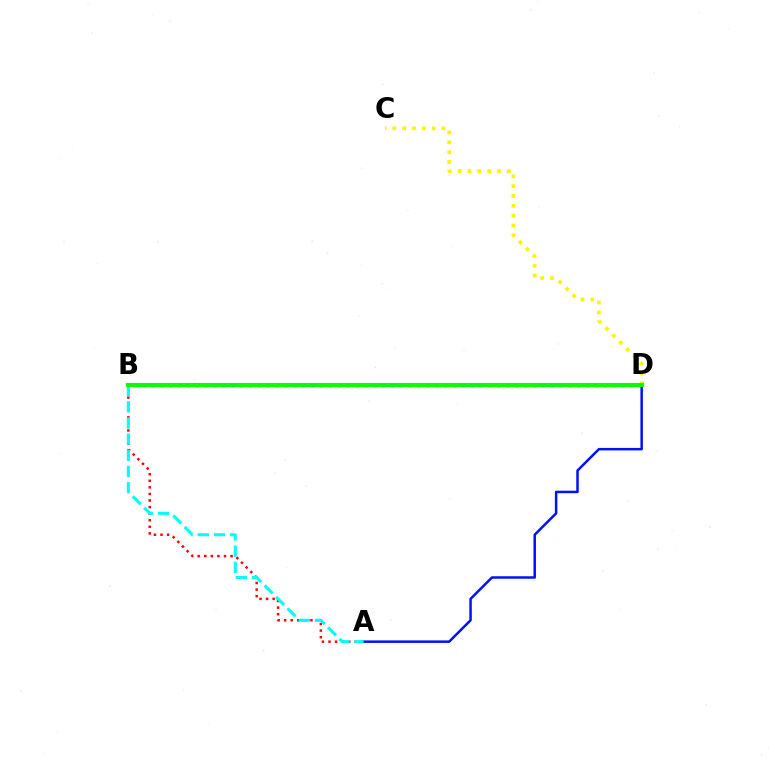{('A', 'B'): [{'color': '#ff0000', 'line_style': 'dotted', 'thickness': 1.79}, {'color': '#00fff6', 'line_style': 'dashed', 'thickness': 2.2}], ('B', 'D'): [{'color': '#ee00ff', 'line_style': 'dotted', 'thickness': 2.41}, {'color': '#08ff00', 'line_style': 'solid', 'thickness': 2.98}], ('A', 'D'): [{'color': '#0010ff', 'line_style': 'solid', 'thickness': 1.79}], ('C', 'D'): [{'color': '#fcf500', 'line_style': 'dotted', 'thickness': 2.67}]}